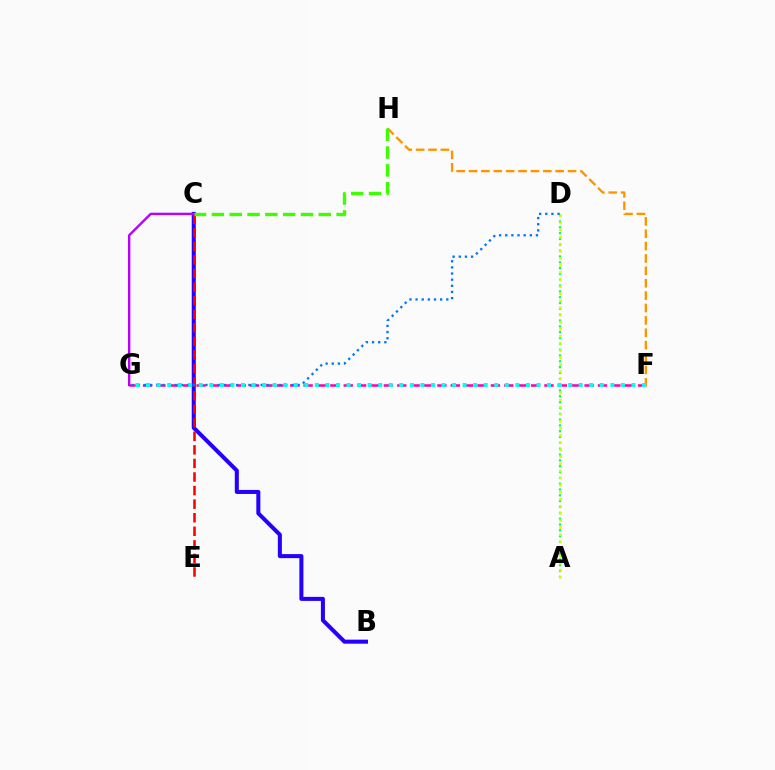{('F', 'G'): [{'color': '#ff00ac', 'line_style': 'dashed', 'thickness': 1.82}, {'color': '#00fff6', 'line_style': 'dotted', 'thickness': 2.87}], ('A', 'D'): [{'color': '#00ff5c', 'line_style': 'dotted', 'thickness': 1.58}, {'color': '#d1ff00', 'line_style': 'dotted', 'thickness': 1.92}], ('F', 'H'): [{'color': '#ff9400', 'line_style': 'dashed', 'thickness': 1.68}], ('B', 'C'): [{'color': '#2500ff', 'line_style': 'solid', 'thickness': 2.91}], ('C', 'G'): [{'color': '#b900ff', 'line_style': 'solid', 'thickness': 1.72}], ('C', 'E'): [{'color': '#ff0000', 'line_style': 'dashed', 'thickness': 1.84}], ('D', 'G'): [{'color': '#0074ff', 'line_style': 'dotted', 'thickness': 1.67}], ('C', 'H'): [{'color': '#3dff00', 'line_style': 'dashed', 'thickness': 2.42}]}